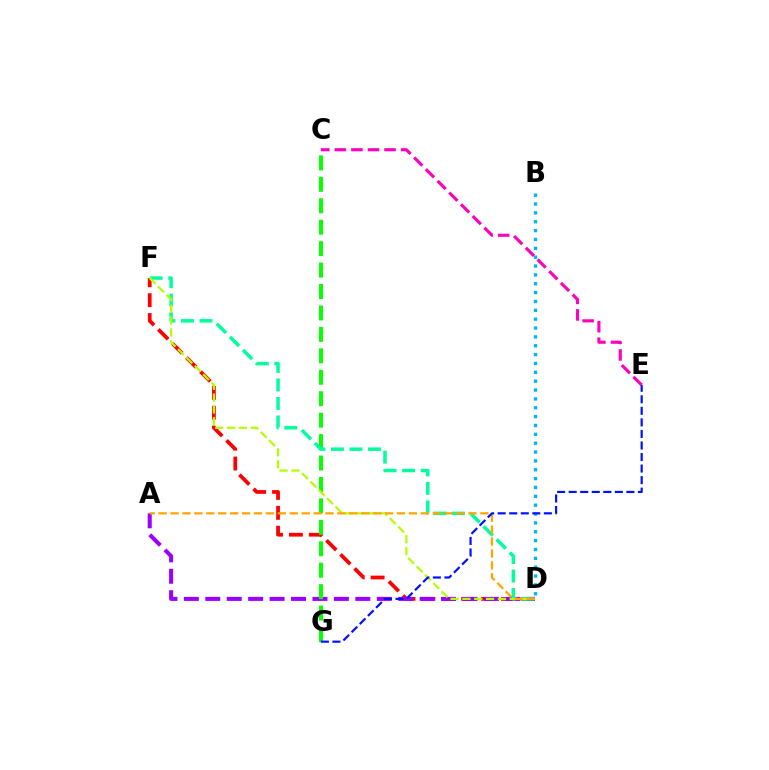{('D', 'F'): [{'color': '#ff0000', 'line_style': 'dashed', 'thickness': 2.7}, {'color': '#00ff9d', 'line_style': 'dashed', 'thickness': 2.52}, {'color': '#b3ff00', 'line_style': 'dashed', 'thickness': 1.61}], ('A', 'D'): [{'color': '#9b00ff', 'line_style': 'dashed', 'thickness': 2.91}, {'color': '#ffa500', 'line_style': 'dashed', 'thickness': 1.62}], ('C', 'G'): [{'color': '#08ff00', 'line_style': 'dashed', 'thickness': 2.91}], ('B', 'D'): [{'color': '#00b5ff', 'line_style': 'dotted', 'thickness': 2.41}], ('E', 'G'): [{'color': '#0010ff', 'line_style': 'dashed', 'thickness': 1.57}], ('C', 'E'): [{'color': '#ff00bd', 'line_style': 'dashed', 'thickness': 2.25}]}